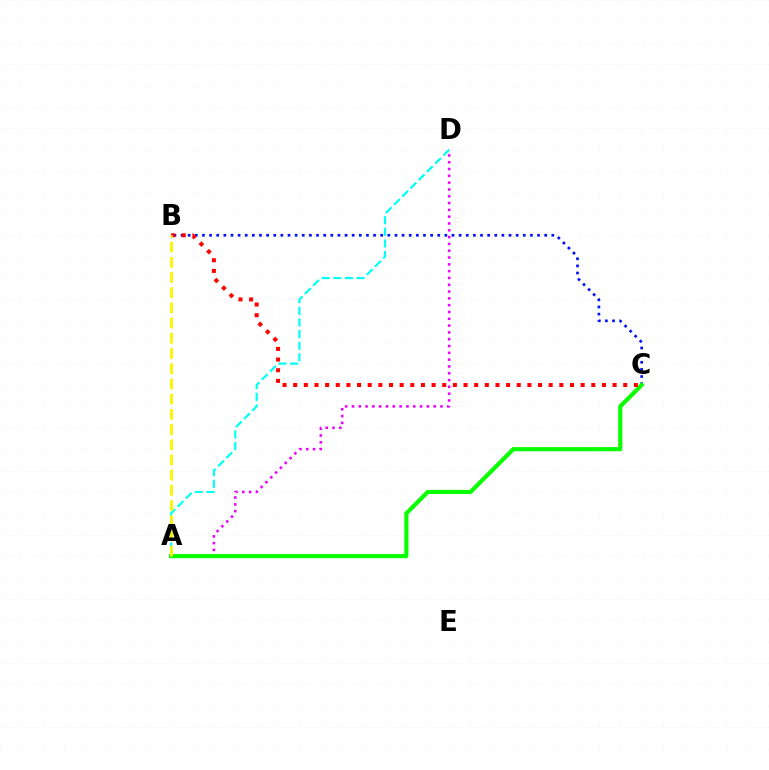{('A', 'D'): [{'color': '#ee00ff', 'line_style': 'dotted', 'thickness': 1.85}, {'color': '#00fff6', 'line_style': 'dashed', 'thickness': 1.58}], ('B', 'C'): [{'color': '#0010ff', 'line_style': 'dotted', 'thickness': 1.94}, {'color': '#ff0000', 'line_style': 'dotted', 'thickness': 2.89}], ('A', 'C'): [{'color': '#08ff00', 'line_style': 'solid', 'thickness': 2.98}], ('A', 'B'): [{'color': '#fcf500', 'line_style': 'dashed', 'thickness': 2.07}]}